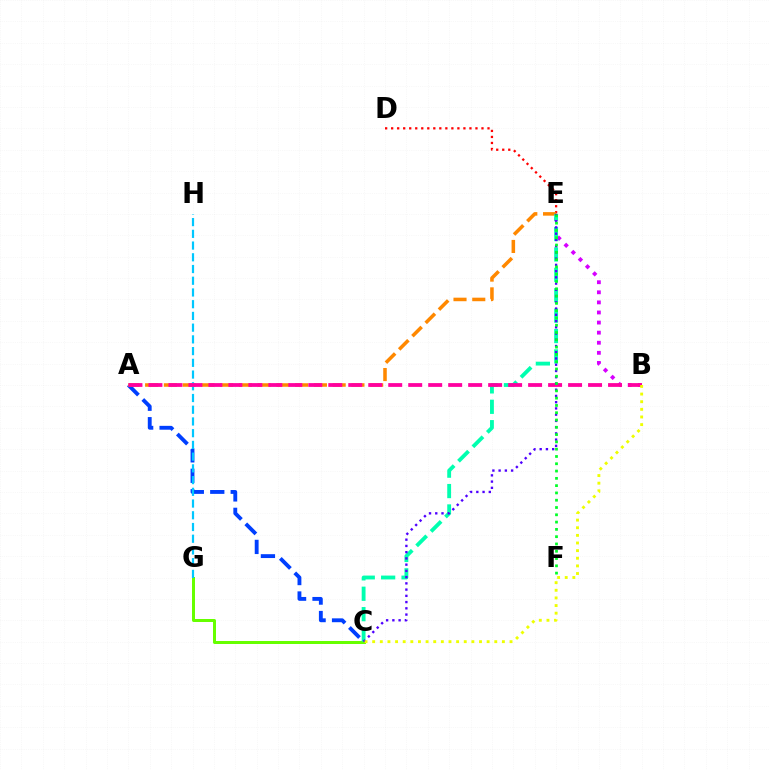{('A', 'C'): [{'color': '#003fff', 'line_style': 'dashed', 'thickness': 2.78}], ('B', 'E'): [{'color': '#d600ff', 'line_style': 'dotted', 'thickness': 2.74}], ('D', 'E'): [{'color': '#ff0000', 'line_style': 'dotted', 'thickness': 1.64}], ('A', 'E'): [{'color': '#ff8800', 'line_style': 'dashed', 'thickness': 2.55}], ('C', 'G'): [{'color': '#66ff00', 'line_style': 'solid', 'thickness': 2.16}], ('G', 'H'): [{'color': '#00c7ff', 'line_style': 'dashed', 'thickness': 1.59}], ('C', 'E'): [{'color': '#00ffaf', 'line_style': 'dashed', 'thickness': 2.77}, {'color': '#4f00ff', 'line_style': 'dotted', 'thickness': 1.7}], ('A', 'B'): [{'color': '#ff00a0', 'line_style': 'dashed', 'thickness': 2.71}], ('B', 'C'): [{'color': '#eeff00', 'line_style': 'dotted', 'thickness': 2.07}], ('E', 'F'): [{'color': '#00ff27', 'line_style': 'dotted', 'thickness': 1.98}]}